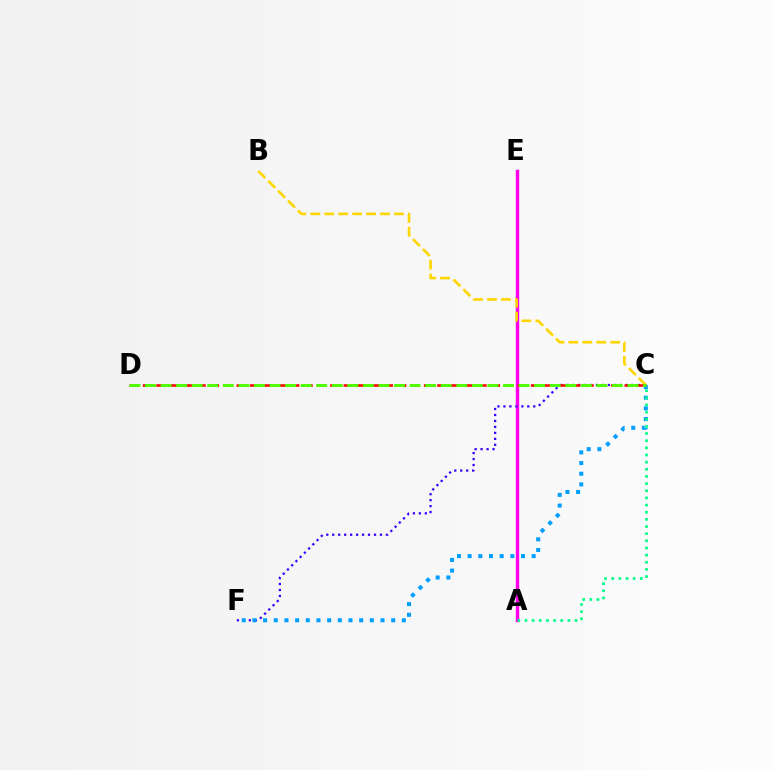{('A', 'E'): [{'color': '#ff00ed', 'line_style': 'solid', 'thickness': 2.48}], ('C', 'F'): [{'color': '#3700ff', 'line_style': 'dotted', 'thickness': 1.62}, {'color': '#009eff', 'line_style': 'dotted', 'thickness': 2.9}], ('B', 'C'): [{'color': '#ffd500', 'line_style': 'dashed', 'thickness': 1.89}], ('A', 'C'): [{'color': '#00ff86', 'line_style': 'dotted', 'thickness': 1.94}], ('C', 'D'): [{'color': '#ff0000', 'line_style': 'dashed', 'thickness': 1.82}, {'color': '#4fff00', 'line_style': 'dashed', 'thickness': 2.11}]}